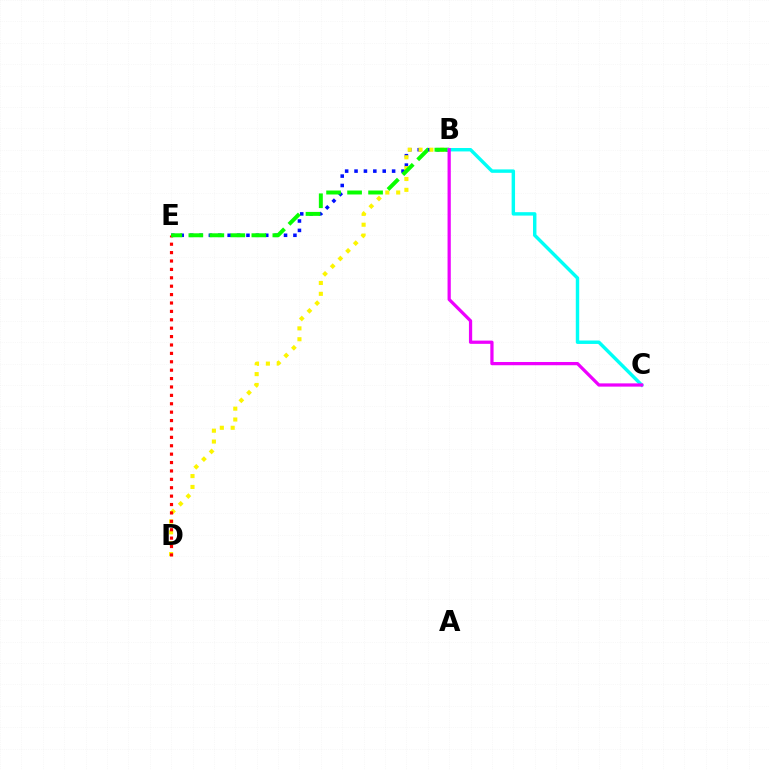{('B', 'E'): [{'color': '#0010ff', 'line_style': 'dotted', 'thickness': 2.55}, {'color': '#08ff00', 'line_style': 'dashed', 'thickness': 2.85}], ('B', 'D'): [{'color': '#fcf500', 'line_style': 'dotted', 'thickness': 2.95}], ('D', 'E'): [{'color': '#ff0000', 'line_style': 'dotted', 'thickness': 2.28}], ('B', 'C'): [{'color': '#00fff6', 'line_style': 'solid', 'thickness': 2.47}, {'color': '#ee00ff', 'line_style': 'solid', 'thickness': 2.33}]}